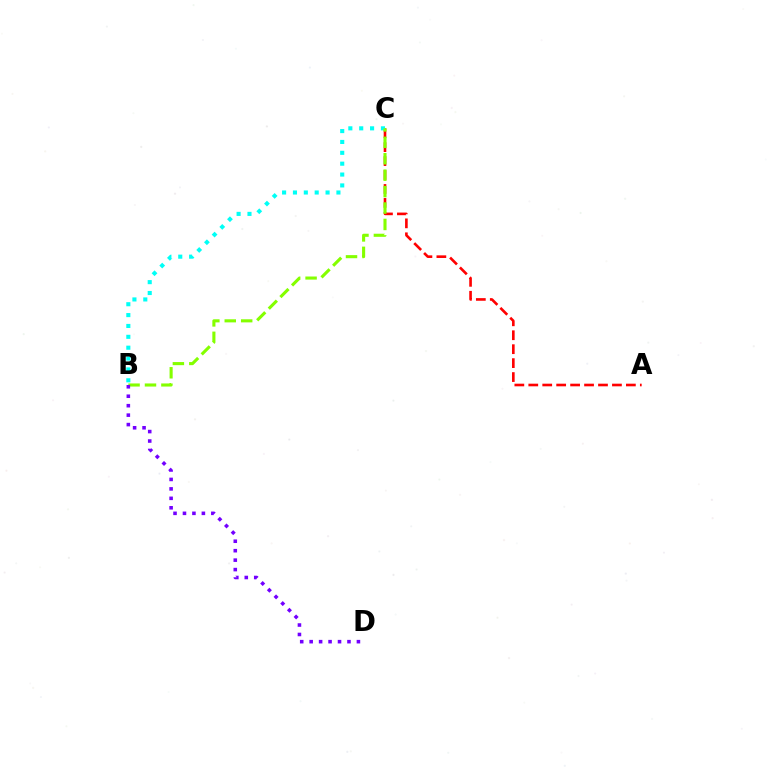{('A', 'C'): [{'color': '#ff0000', 'line_style': 'dashed', 'thickness': 1.89}], ('B', 'C'): [{'color': '#00fff6', 'line_style': 'dotted', 'thickness': 2.95}, {'color': '#84ff00', 'line_style': 'dashed', 'thickness': 2.23}], ('B', 'D'): [{'color': '#7200ff', 'line_style': 'dotted', 'thickness': 2.57}]}